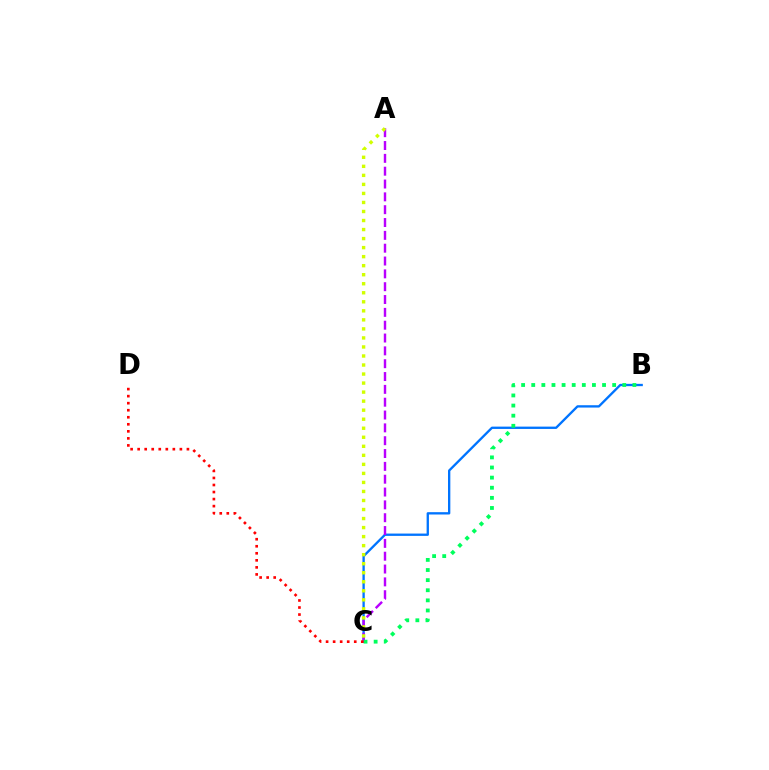{('B', 'C'): [{'color': '#0074ff', 'line_style': 'solid', 'thickness': 1.68}, {'color': '#00ff5c', 'line_style': 'dotted', 'thickness': 2.75}], ('A', 'C'): [{'color': '#b900ff', 'line_style': 'dashed', 'thickness': 1.74}, {'color': '#d1ff00', 'line_style': 'dotted', 'thickness': 2.45}], ('C', 'D'): [{'color': '#ff0000', 'line_style': 'dotted', 'thickness': 1.91}]}